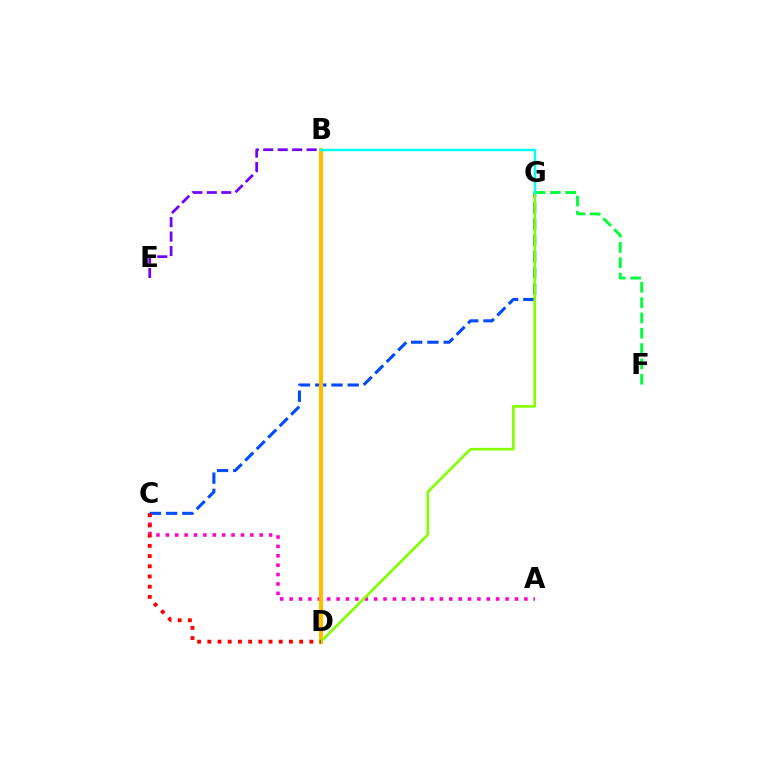{('A', 'C'): [{'color': '#ff00cf', 'line_style': 'dotted', 'thickness': 2.55}], ('C', 'G'): [{'color': '#004bff', 'line_style': 'dashed', 'thickness': 2.21}], ('B', 'D'): [{'color': '#ffbd00', 'line_style': 'solid', 'thickness': 2.98}], ('B', 'E'): [{'color': '#7200ff', 'line_style': 'dashed', 'thickness': 1.96}], ('F', 'G'): [{'color': '#00ff39', 'line_style': 'dashed', 'thickness': 2.08}], ('D', 'G'): [{'color': '#84ff00', 'line_style': 'solid', 'thickness': 1.89}], ('C', 'D'): [{'color': '#ff0000', 'line_style': 'dotted', 'thickness': 2.77}], ('B', 'G'): [{'color': '#00fff6', 'line_style': 'solid', 'thickness': 1.77}]}